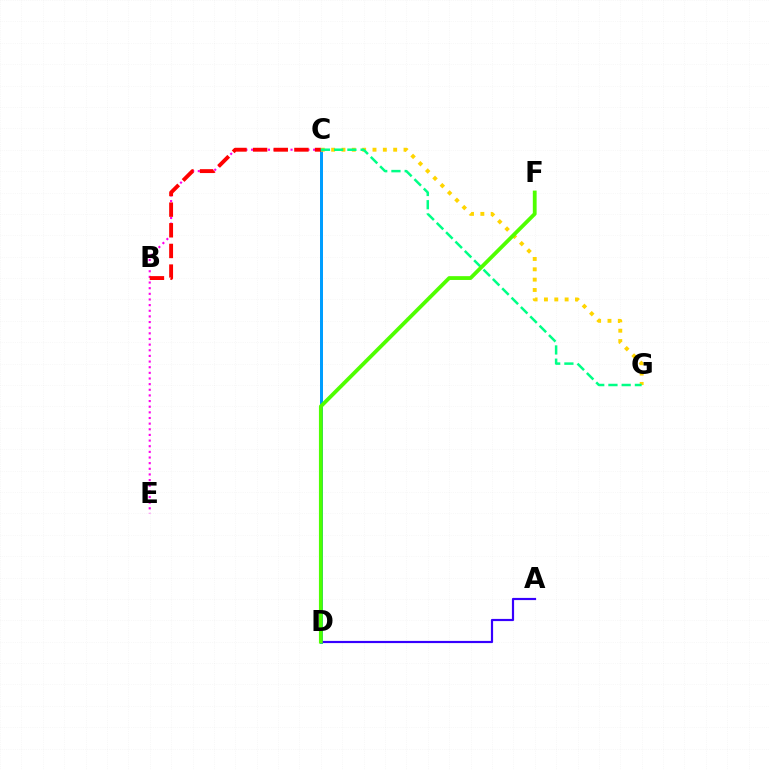{('C', 'E'): [{'color': '#ff00ed', 'line_style': 'dotted', 'thickness': 1.53}], ('C', 'D'): [{'color': '#009eff', 'line_style': 'solid', 'thickness': 2.16}], ('C', 'G'): [{'color': '#ffd500', 'line_style': 'dotted', 'thickness': 2.81}, {'color': '#00ff86', 'line_style': 'dashed', 'thickness': 1.8}], ('B', 'C'): [{'color': '#ff0000', 'line_style': 'dashed', 'thickness': 2.8}], ('A', 'D'): [{'color': '#3700ff', 'line_style': 'solid', 'thickness': 1.57}], ('D', 'F'): [{'color': '#4fff00', 'line_style': 'solid', 'thickness': 2.74}]}